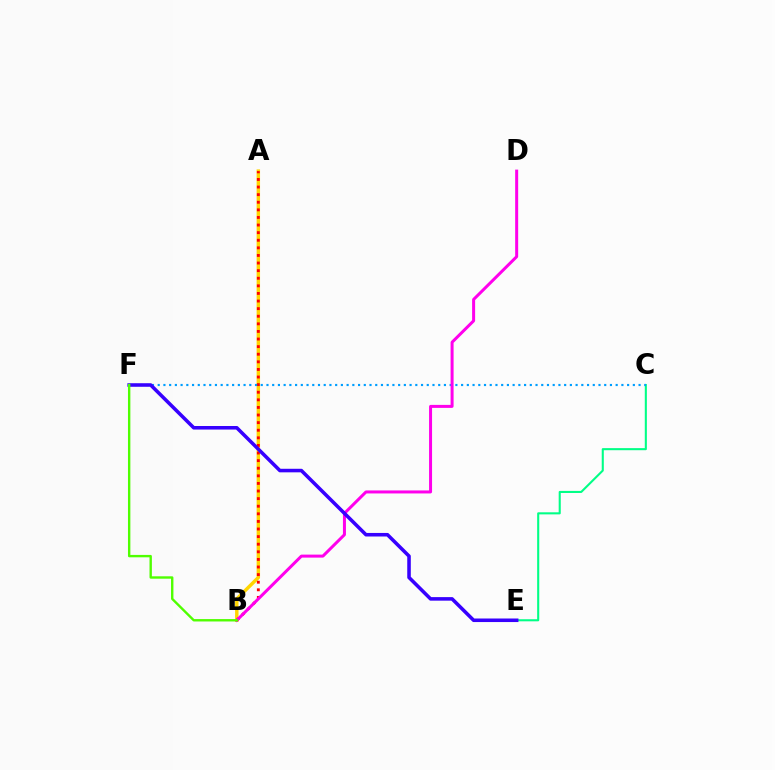{('A', 'B'): [{'color': '#ffd500', 'line_style': 'solid', 'thickness': 2.47}, {'color': '#ff0000', 'line_style': 'dotted', 'thickness': 2.06}], ('C', 'E'): [{'color': '#00ff86', 'line_style': 'solid', 'thickness': 1.5}], ('C', 'F'): [{'color': '#009eff', 'line_style': 'dotted', 'thickness': 1.56}], ('B', 'D'): [{'color': '#ff00ed', 'line_style': 'solid', 'thickness': 2.16}], ('E', 'F'): [{'color': '#3700ff', 'line_style': 'solid', 'thickness': 2.56}], ('B', 'F'): [{'color': '#4fff00', 'line_style': 'solid', 'thickness': 1.72}]}